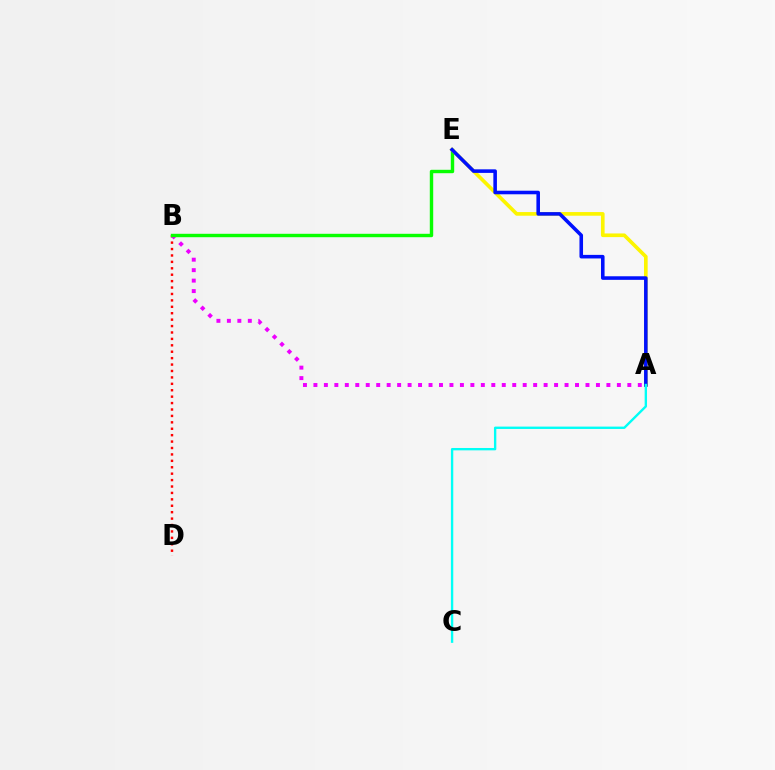{('B', 'D'): [{'color': '#ff0000', 'line_style': 'dotted', 'thickness': 1.74}], ('A', 'B'): [{'color': '#ee00ff', 'line_style': 'dotted', 'thickness': 2.84}], ('B', 'E'): [{'color': '#08ff00', 'line_style': 'solid', 'thickness': 2.46}], ('A', 'E'): [{'color': '#fcf500', 'line_style': 'solid', 'thickness': 2.63}, {'color': '#0010ff', 'line_style': 'solid', 'thickness': 2.57}], ('A', 'C'): [{'color': '#00fff6', 'line_style': 'solid', 'thickness': 1.7}]}